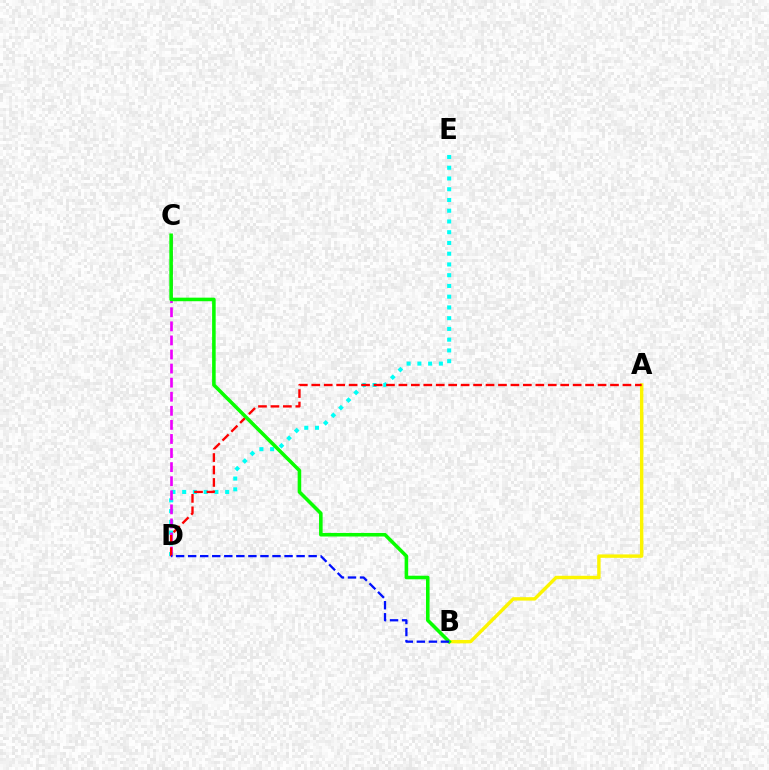{('D', 'E'): [{'color': '#00fff6', 'line_style': 'dotted', 'thickness': 2.92}], ('C', 'D'): [{'color': '#ee00ff', 'line_style': 'dashed', 'thickness': 1.91}], ('A', 'B'): [{'color': '#fcf500', 'line_style': 'solid', 'thickness': 2.45}], ('A', 'D'): [{'color': '#ff0000', 'line_style': 'dashed', 'thickness': 1.69}], ('B', 'C'): [{'color': '#08ff00', 'line_style': 'solid', 'thickness': 2.57}], ('B', 'D'): [{'color': '#0010ff', 'line_style': 'dashed', 'thickness': 1.64}]}